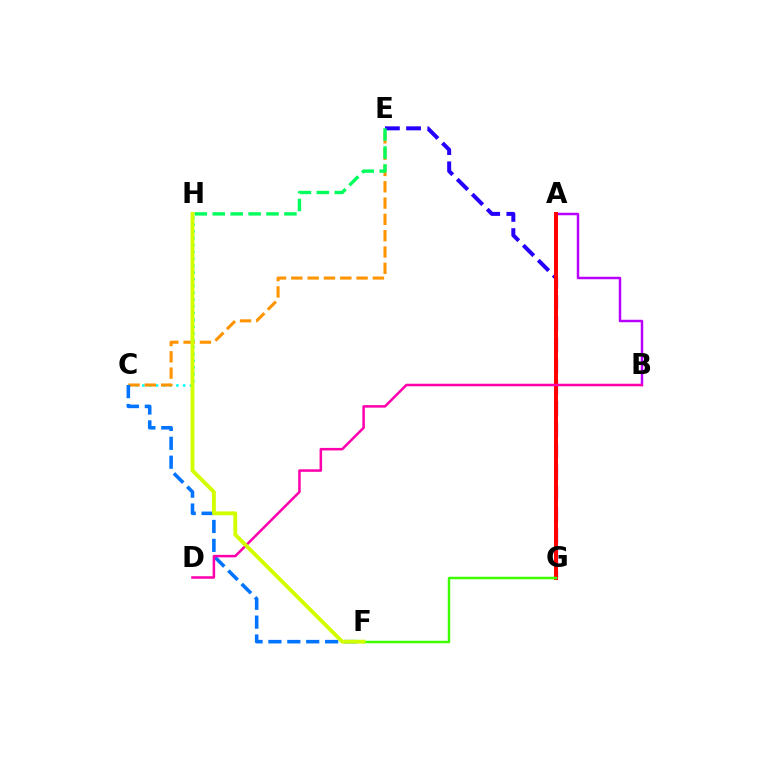{('C', 'H'): [{'color': '#00fff6', 'line_style': 'dotted', 'thickness': 1.85}], ('C', 'E'): [{'color': '#ff9400', 'line_style': 'dashed', 'thickness': 2.22}], ('C', 'F'): [{'color': '#0074ff', 'line_style': 'dashed', 'thickness': 2.57}], ('E', 'G'): [{'color': '#2500ff', 'line_style': 'dashed', 'thickness': 2.88}], ('A', 'B'): [{'color': '#b900ff', 'line_style': 'solid', 'thickness': 1.78}], ('A', 'G'): [{'color': '#ff0000', 'line_style': 'solid', 'thickness': 2.87}], ('B', 'D'): [{'color': '#ff00ac', 'line_style': 'solid', 'thickness': 1.82}], ('F', 'G'): [{'color': '#3dff00', 'line_style': 'solid', 'thickness': 1.77}], ('E', 'H'): [{'color': '#00ff5c', 'line_style': 'dashed', 'thickness': 2.43}], ('F', 'H'): [{'color': '#d1ff00', 'line_style': 'solid', 'thickness': 2.78}]}